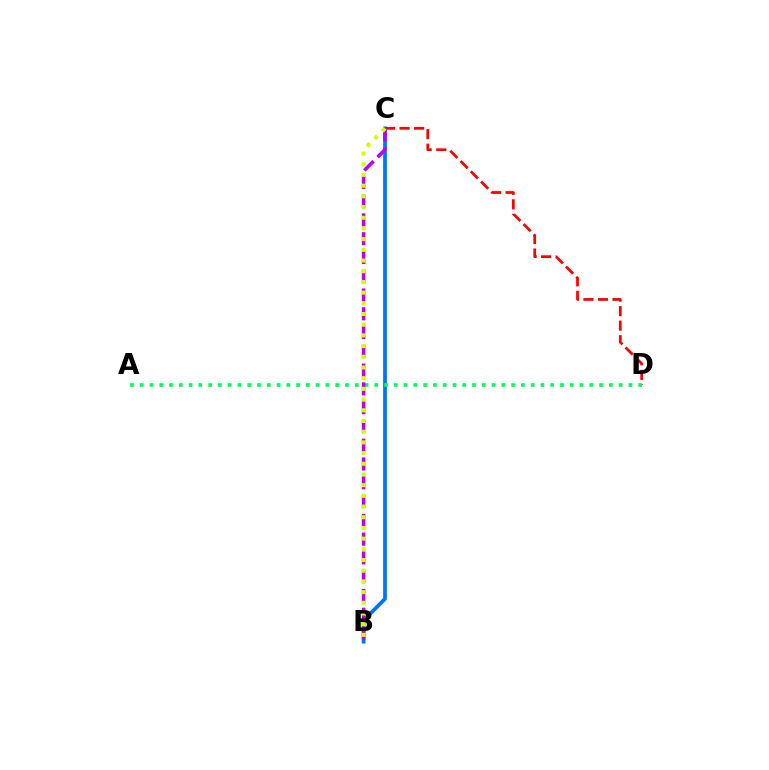{('B', 'C'): [{'color': '#0074ff', 'line_style': 'solid', 'thickness': 2.69}, {'color': '#b900ff', 'line_style': 'dashed', 'thickness': 2.55}, {'color': '#d1ff00', 'line_style': 'dotted', 'thickness': 2.91}], ('C', 'D'): [{'color': '#ff0000', 'line_style': 'dashed', 'thickness': 1.97}], ('A', 'D'): [{'color': '#00ff5c', 'line_style': 'dotted', 'thickness': 2.66}]}